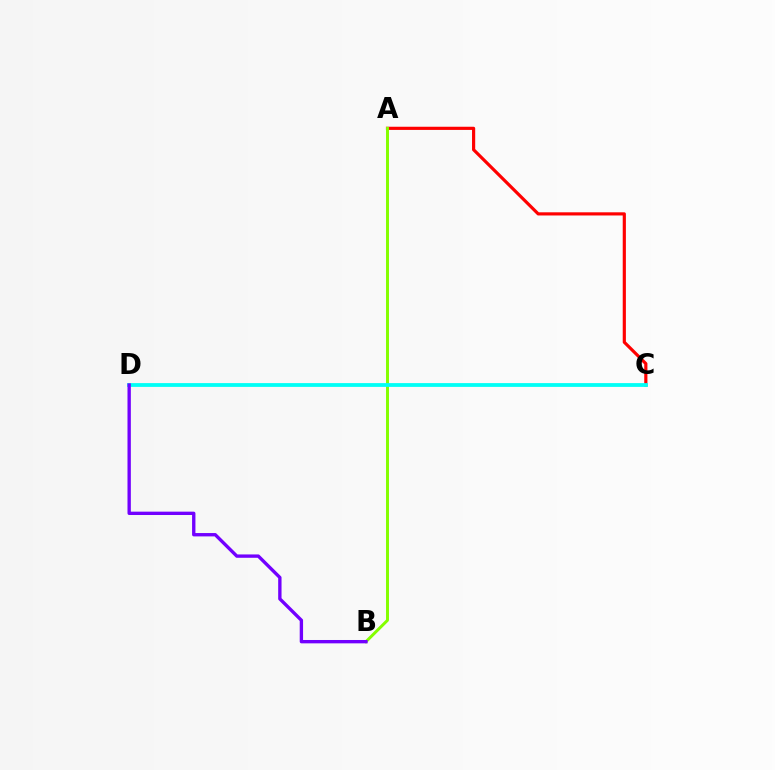{('A', 'C'): [{'color': '#ff0000', 'line_style': 'solid', 'thickness': 2.28}], ('A', 'B'): [{'color': '#84ff00', 'line_style': 'solid', 'thickness': 2.13}], ('C', 'D'): [{'color': '#00fff6', 'line_style': 'solid', 'thickness': 2.73}], ('B', 'D'): [{'color': '#7200ff', 'line_style': 'solid', 'thickness': 2.41}]}